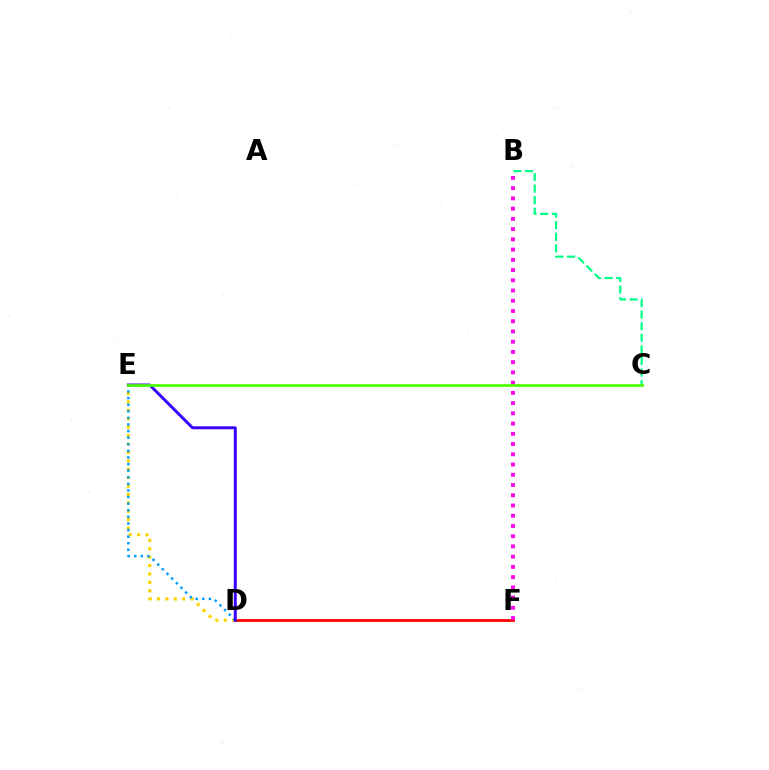{('D', 'E'): [{'color': '#ffd500', 'line_style': 'dotted', 'thickness': 2.29}, {'color': '#009eff', 'line_style': 'dotted', 'thickness': 1.79}, {'color': '#3700ff', 'line_style': 'solid', 'thickness': 2.12}], ('B', 'C'): [{'color': '#00ff86', 'line_style': 'dashed', 'thickness': 1.58}], ('D', 'F'): [{'color': '#ff0000', 'line_style': 'solid', 'thickness': 1.99}], ('B', 'F'): [{'color': '#ff00ed', 'line_style': 'dotted', 'thickness': 2.78}], ('C', 'E'): [{'color': '#4fff00', 'line_style': 'solid', 'thickness': 1.98}]}